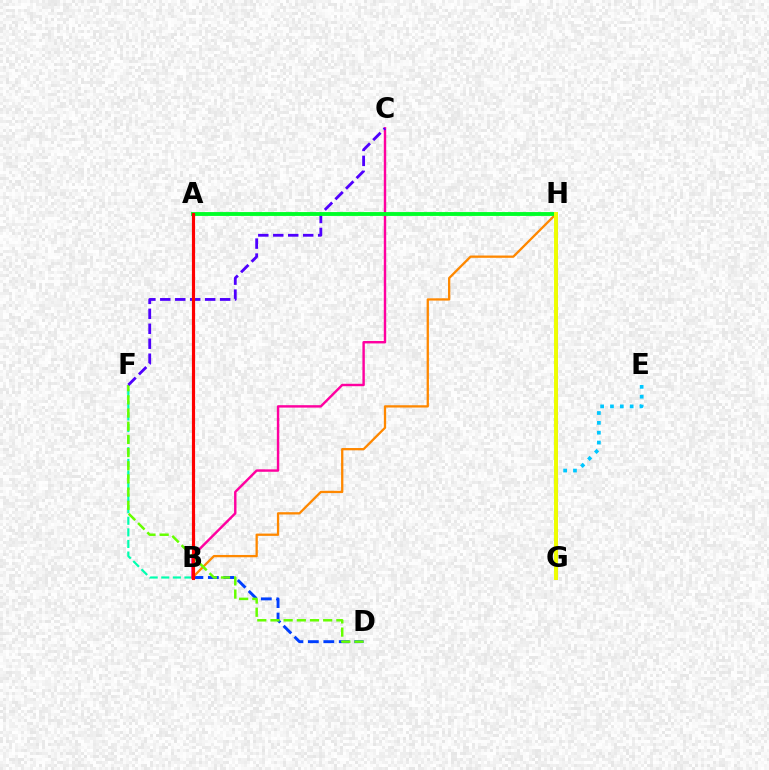{('B', 'F'): [{'color': '#00ffaf', 'line_style': 'dashed', 'thickness': 1.57}], ('B', 'D'): [{'color': '#003fff', 'line_style': 'dashed', 'thickness': 2.1}], ('B', 'H'): [{'color': '#ff8800', 'line_style': 'solid', 'thickness': 1.65}], ('D', 'F'): [{'color': '#66ff00', 'line_style': 'dashed', 'thickness': 1.79}], ('B', 'C'): [{'color': '#ff00a0', 'line_style': 'solid', 'thickness': 1.75}], ('E', 'G'): [{'color': '#00c7ff', 'line_style': 'dotted', 'thickness': 2.68}], ('C', 'F'): [{'color': '#4f00ff', 'line_style': 'dashed', 'thickness': 2.03}], ('A', 'H'): [{'color': '#00ff27', 'line_style': 'solid', 'thickness': 2.78}], ('G', 'H'): [{'color': '#d600ff', 'line_style': 'solid', 'thickness': 2.1}, {'color': '#eeff00', 'line_style': 'solid', 'thickness': 2.83}], ('A', 'B'): [{'color': '#ff0000', 'line_style': 'solid', 'thickness': 2.28}]}